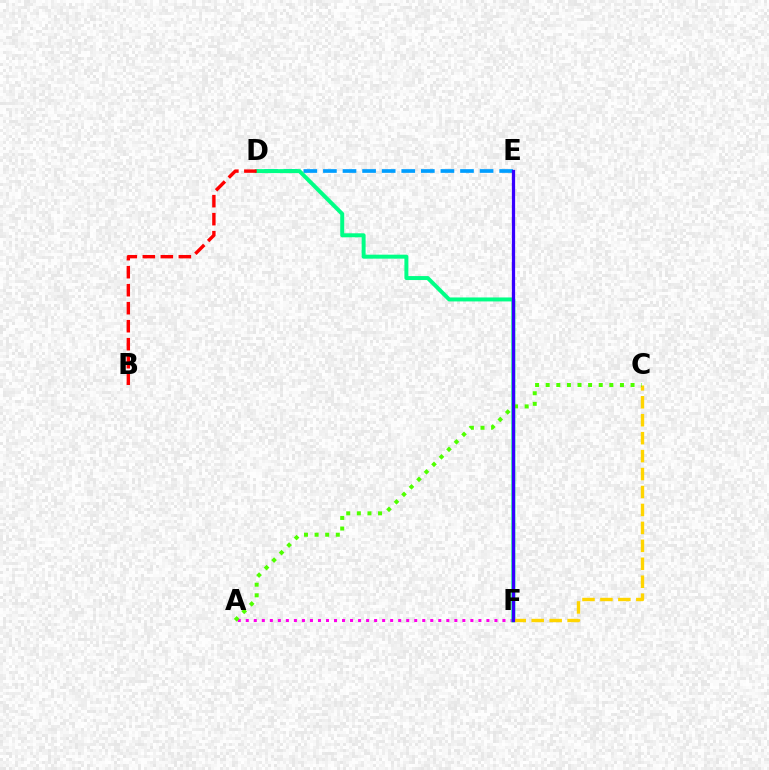{('A', 'F'): [{'color': '#ff00ed', 'line_style': 'dotted', 'thickness': 2.18}], ('D', 'E'): [{'color': '#009eff', 'line_style': 'dashed', 'thickness': 2.66}], ('D', 'F'): [{'color': '#00ff86', 'line_style': 'solid', 'thickness': 2.86}], ('C', 'F'): [{'color': '#ffd500', 'line_style': 'dashed', 'thickness': 2.44}], ('A', 'C'): [{'color': '#4fff00', 'line_style': 'dotted', 'thickness': 2.88}], ('E', 'F'): [{'color': '#3700ff', 'line_style': 'solid', 'thickness': 2.34}], ('B', 'D'): [{'color': '#ff0000', 'line_style': 'dashed', 'thickness': 2.45}]}